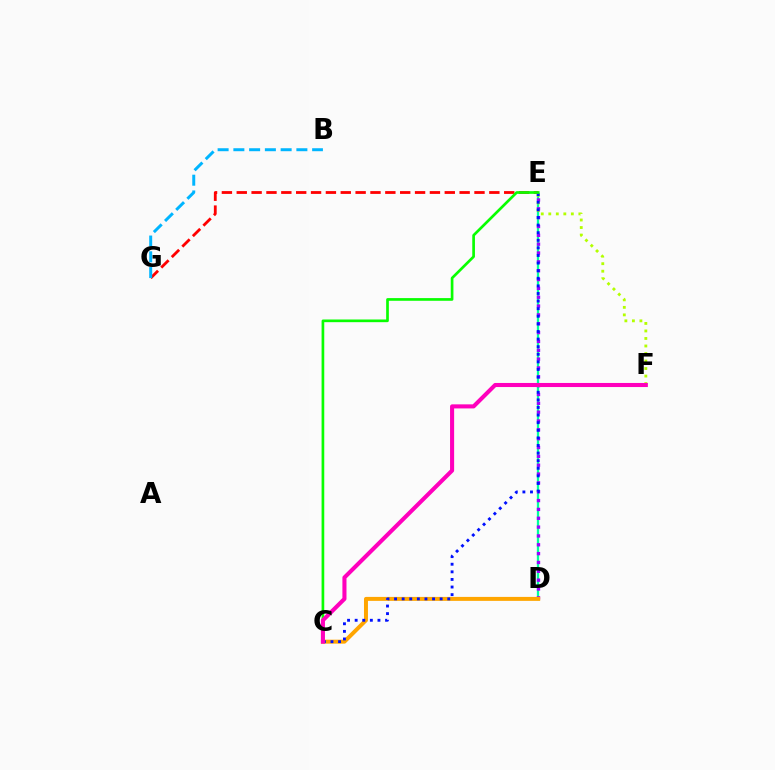{('D', 'E'): [{'color': '#00ff9d', 'line_style': 'solid', 'thickness': 1.64}, {'color': '#9b00ff', 'line_style': 'dotted', 'thickness': 2.4}], ('E', 'G'): [{'color': '#ff0000', 'line_style': 'dashed', 'thickness': 2.02}], ('C', 'D'): [{'color': '#ffa500', 'line_style': 'solid', 'thickness': 2.85}], ('E', 'F'): [{'color': '#b3ff00', 'line_style': 'dotted', 'thickness': 2.04}], ('C', 'E'): [{'color': '#0010ff', 'line_style': 'dotted', 'thickness': 2.06}, {'color': '#08ff00', 'line_style': 'solid', 'thickness': 1.93}], ('B', 'G'): [{'color': '#00b5ff', 'line_style': 'dashed', 'thickness': 2.14}], ('C', 'F'): [{'color': '#ff00bd', 'line_style': 'solid', 'thickness': 2.93}]}